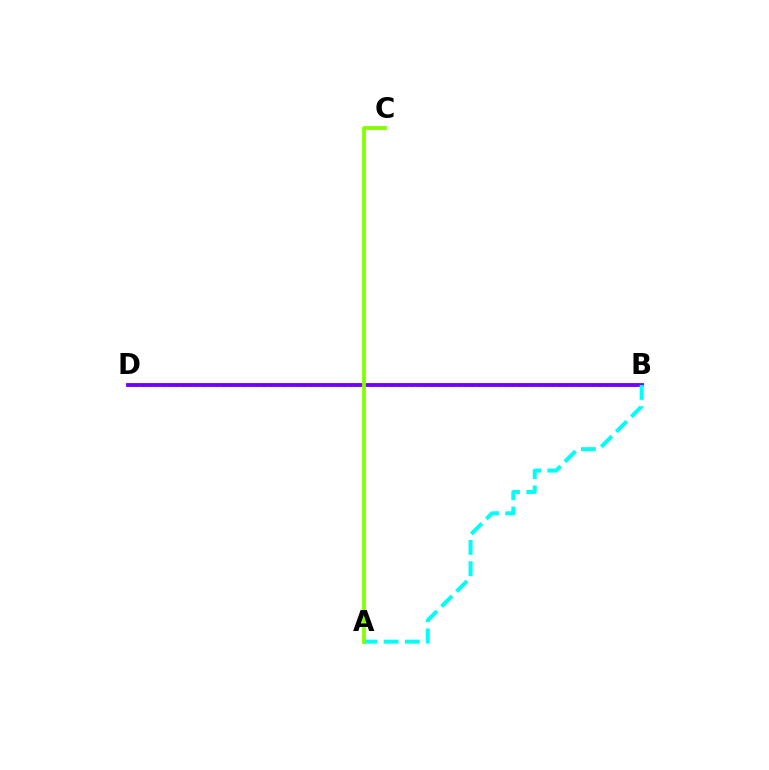{('B', 'D'): [{'color': '#ff0000', 'line_style': 'dotted', 'thickness': 1.82}, {'color': '#7200ff', 'line_style': 'solid', 'thickness': 2.76}], ('A', 'B'): [{'color': '#00fff6', 'line_style': 'dashed', 'thickness': 2.88}], ('A', 'C'): [{'color': '#84ff00', 'line_style': 'solid', 'thickness': 2.72}]}